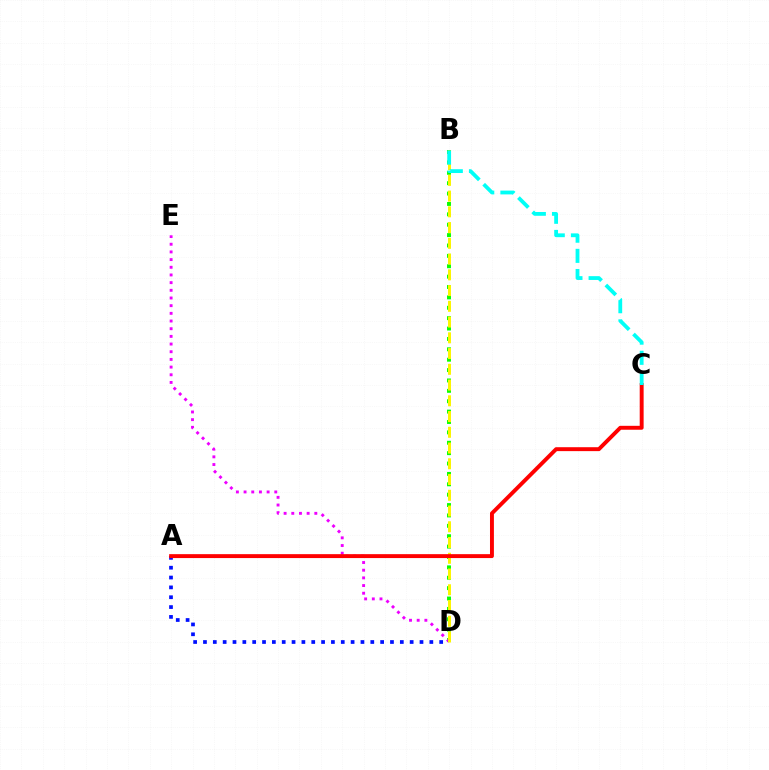{('A', 'D'): [{'color': '#0010ff', 'line_style': 'dotted', 'thickness': 2.67}], ('B', 'D'): [{'color': '#08ff00', 'line_style': 'dotted', 'thickness': 2.82}, {'color': '#fcf500', 'line_style': 'dashed', 'thickness': 2.14}], ('D', 'E'): [{'color': '#ee00ff', 'line_style': 'dotted', 'thickness': 2.09}], ('A', 'C'): [{'color': '#ff0000', 'line_style': 'solid', 'thickness': 2.82}], ('B', 'C'): [{'color': '#00fff6', 'line_style': 'dashed', 'thickness': 2.74}]}